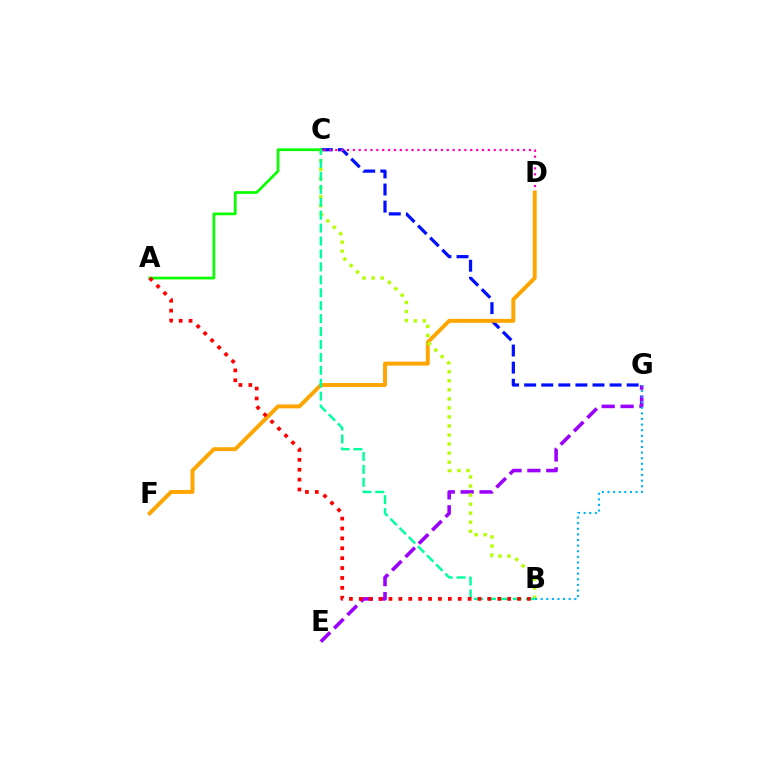{('C', 'G'): [{'color': '#0010ff', 'line_style': 'dashed', 'thickness': 2.32}], ('C', 'D'): [{'color': '#ff00bd', 'line_style': 'dotted', 'thickness': 1.59}], ('A', 'C'): [{'color': '#08ff00', 'line_style': 'solid', 'thickness': 1.94}], ('E', 'G'): [{'color': '#9b00ff', 'line_style': 'dashed', 'thickness': 2.57}], ('D', 'F'): [{'color': '#ffa500', 'line_style': 'solid', 'thickness': 2.83}], ('B', 'C'): [{'color': '#b3ff00', 'line_style': 'dotted', 'thickness': 2.46}, {'color': '#00ff9d', 'line_style': 'dashed', 'thickness': 1.76}], ('A', 'B'): [{'color': '#ff0000', 'line_style': 'dotted', 'thickness': 2.69}], ('B', 'G'): [{'color': '#00b5ff', 'line_style': 'dotted', 'thickness': 1.52}]}